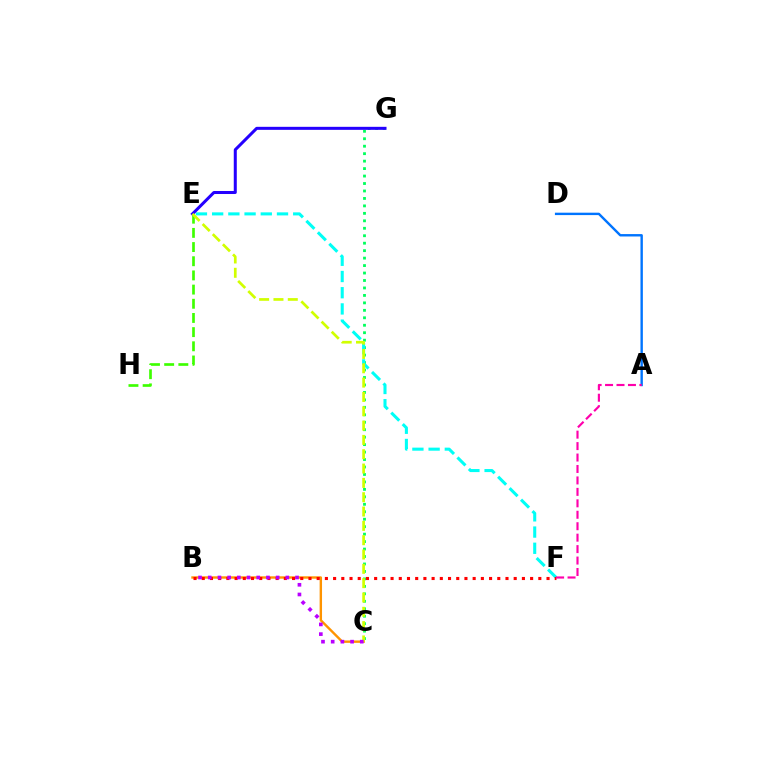{('B', 'C'): [{'color': '#ff9400', 'line_style': 'solid', 'thickness': 1.73}, {'color': '#b900ff', 'line_style': 'dotted', 'thickness': 2.64}], ('C', 'G'): [{'color': '#00ff5c', 'line_style': 'dotted', 'thickness': 2.03}], ('E', 'F'): [{'color': '#00fff6', 'line_style': 'dashed', 'thickness': 2.2}], ('A', 'D'): [{'color': '#0074ff', 'line_style': 'solid', 'thickness': 1.73}], ('B', 'F'): [{'color': '#ff0000', 'line_style': 'dotted', 'thickness': 2.23}], ('E', 'H'): [{'color': '#3dff00', 'line_style': 'dashed', 'thickness': 1.93}], ('E', 'G'): [{'color': '#2500ff', 'line_style': 'solid', 'thickness': 2.18}], ('C', 'E'): [{'color': '#d1ff00', 'line_style': 'dashed', 'thickness': 1.95}], ('A', 'F'): [{'color': '#ff00ac', 'line_style': 'dashed', 'thickness': 1.55}]}